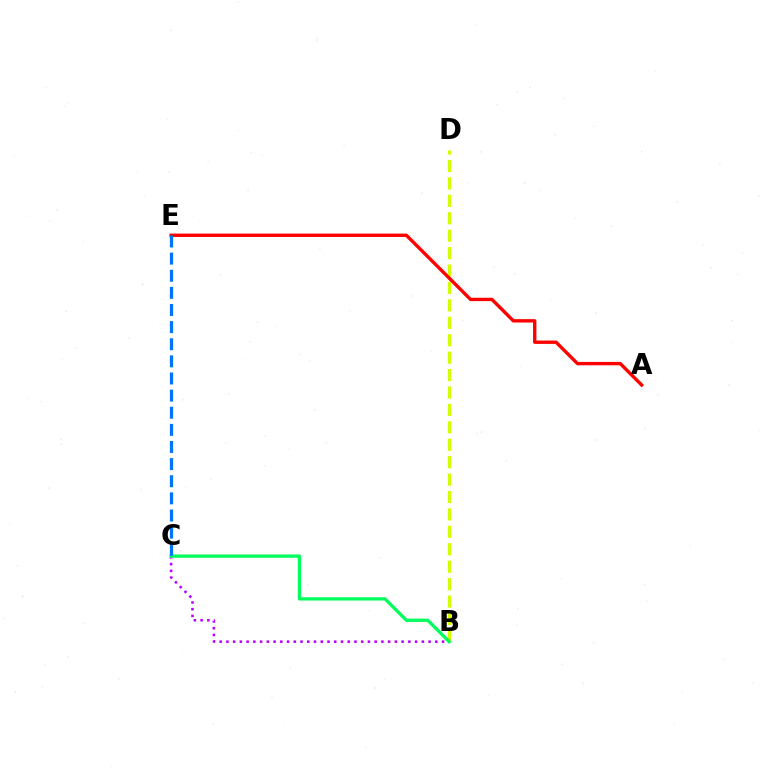{('B', 'D'): [{'color': '#d1ff00', 'line_style': 'dashed', 'thickness': 2.37}], ('B', 'C'): [{'color': '#b900ff', 'line_style': 'dotted', 'thickness': 1.83}, {'color': '#00ff5c', 'line_style': 'solid', 'thickness': 2.37}], ('A', 'E'): [{'color': '#ff0000', 'line_style': 'solid', 'thickness': 2.43}], ('C', 'E'): [{'color': '#0074ff', 'line_style': 'dashed', 'thickness': 2.33}]}